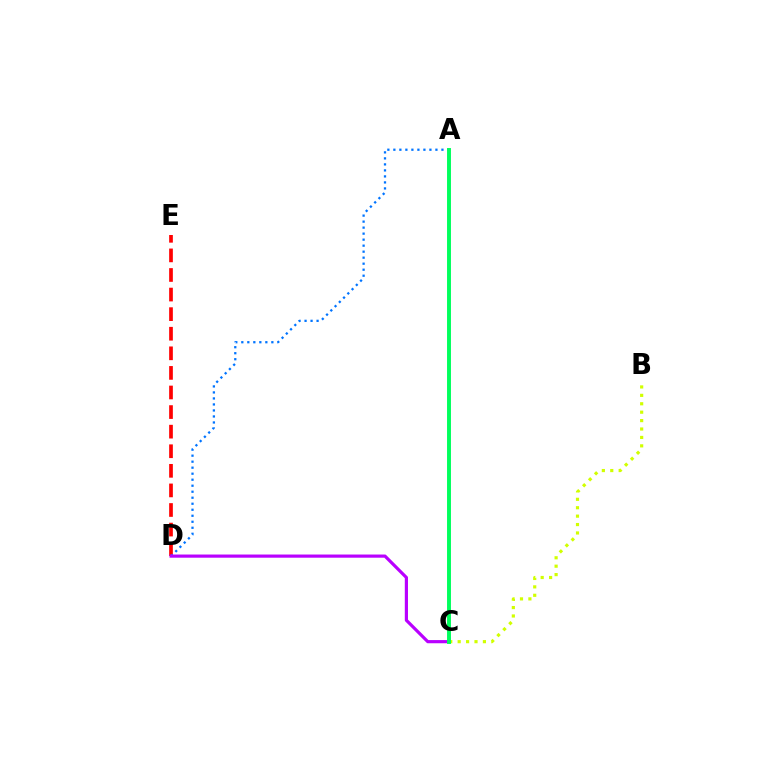{('D', 'E'): [{'color': '#ff0000', 'line_style': 'dashed', 'thickness': 2.66}], ('A', 'D'): [{'color': '#0074ff', 'line_style': 'dotted', 'thickness': 1.63}], ('C', 'D'): [{'color': '#b900ff', 'line_style': 'solid', 'thickness': 2.29}], ('B', 'C'): [{'color': '#d1ff00', 'line_style': 'dotted', 'thickness': 2.29}], ('A', 'C'): [{'color': '#00ff5c', 'line_style': 'solid', 'thickness': 2.82}]}